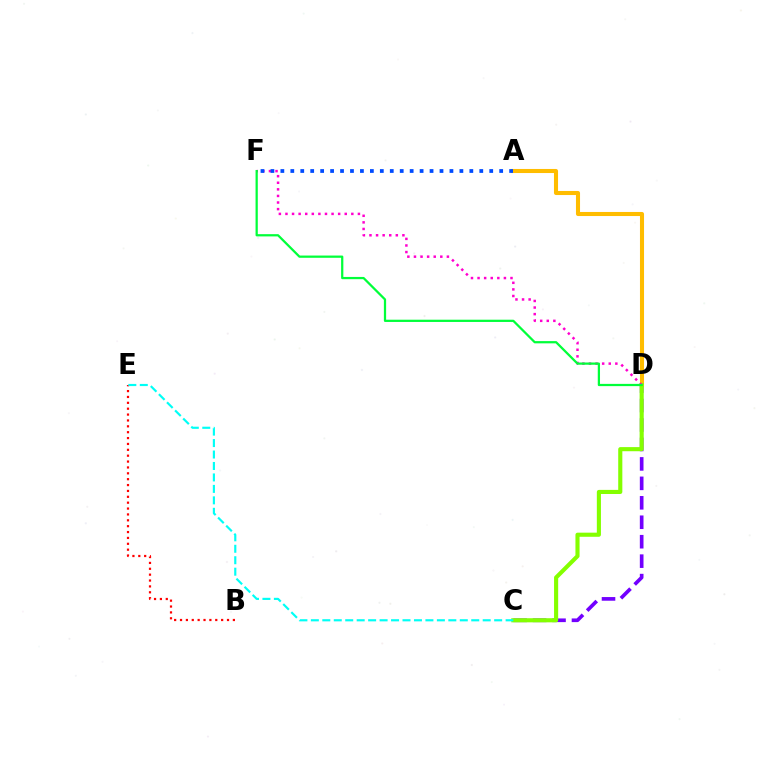{('C', 'D'): [{'color': '#7200ff', 'line_style': 'dashed', 'thickness': 2.64}, {'color': '#84ff00', 'line_style': 'solid', 'thickness': 2.96}], ('B', 'E'): [{'color': '#ff0000', 'line_style': 'dotted', 'thickness': 1.6}], ('A', 'D'): [{'color': '#ffbd00', 'line_style': 'solid', 'thickness': 2.93}], ('D', 'F'): [{'color': '#ff00cf', 'line_style': 'dotted', 'thickness': 1.79}, {'color': '#00ff39', 'line_style': 'solid', 'thickness': 1.62}], ('C', 'E'): [{'color': '#00fff6', 'line_style': 'dashed', 'thickness': 1.56}], ('A', 'F'): [{'color': '#004bff', 'line_style': 'dotted', 'thickness': 2.7}]}